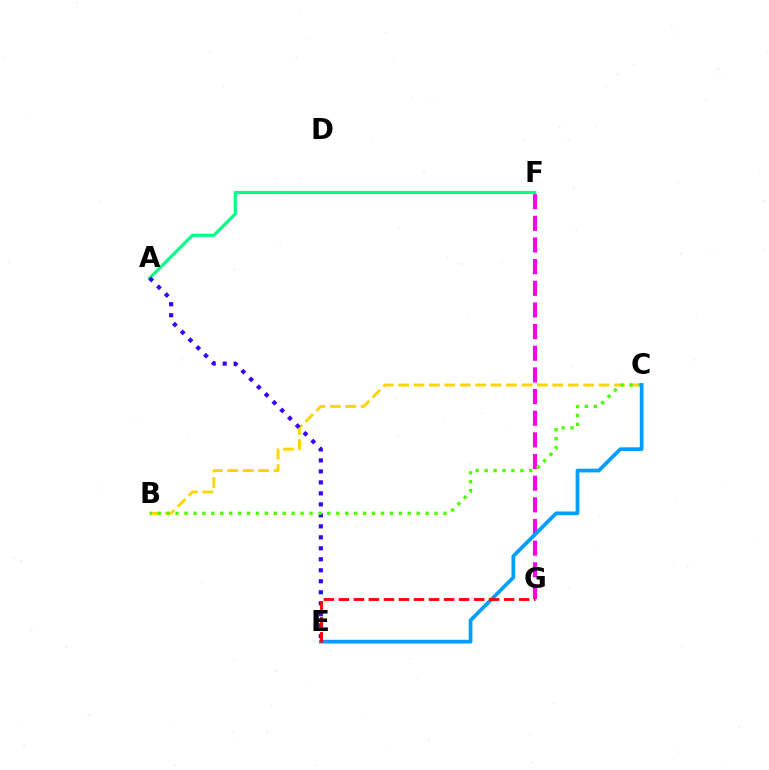{('B', 'C'): [{'color': '#ffd500', 'line_style': 'dashed', 'thickness': 2.09}, {'color': '#4fff00', 'line_style': 'dotted', 'thickness': 2.43}], ('A', 'F'): [{'color': '#00ff86', 'line_style': 'solid', 'thickness': 2.27}], ('F', 'G'): [{'color': '#ff00ed', 'line_style': 'dashed', 'thickness': 2.94}], ('A', 'E'): [{'color': '#3700ff', 'line_style': 'dotted', 'thickness': 2.99}], ('C', 'E'): [{'color': '#009eff', 'line_style': 'solid', 'thickness': 2.69}], ('E', 'G'): [{'color': '#ff0000', 'line_style': 'dashed', 'thickness': 2.04}]}